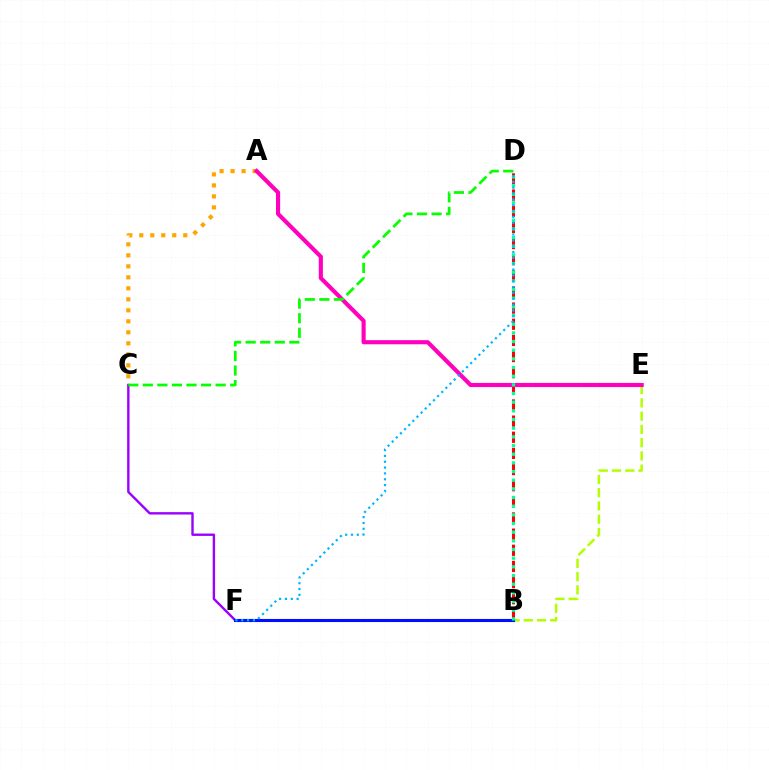{('A', 'C'): [{'color': '#ffa500', 'line_style': 'dotted', 'thickness': 2.99}], ('C', 'F'): [{'color': '#9b00ff', 'line_style': 'solid', 'thickness': 1.72}], ('B', 'E'): [{'color': '#b3ff00', 'line_style': 'dashed', 'thickness': 1.8}], ('B', 'D'): [{'color': '#ff0000', 'line_style': 'dashed', 'thickness': 2.19}, {'color': '#00ff9d', 'line_style': 'dotted', 'thickness': 2.35}], ('B', 'F'): [{'color': '#0010ff', 'line_style': 'solid', 'thickness': 2.23}], ('A', 'E'): [{'color': '#ff00bd', 'line_style': 'solid', 'thickness': 2.97}], ('C', 'D'): [{'color': '#08ff00', 'line_style': 'dashed', 'thickness': 1.98}], ('D', 'F'): [{'color': '#00b5ff', 'line_style': 'dotted', 'thickness': 1.59}]}